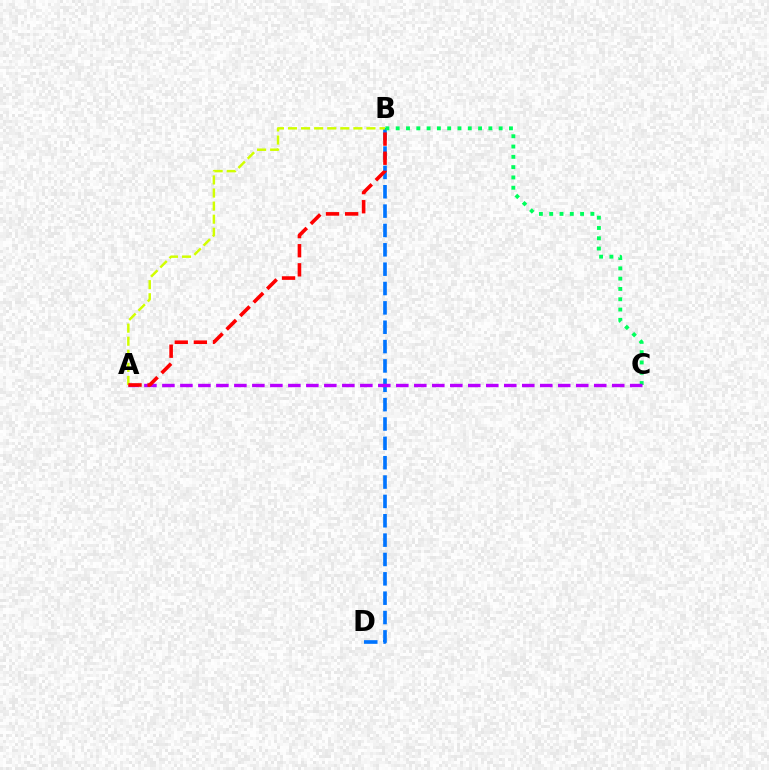{('B', 'D'): [{'color': '#0074ff', 'line_style': 'dashed', 'thickness': 2.63}], ('B', 'C'): [{'color': '#00ff5c', 'line_style': 'dotted', 'thickness': 2.8}], ('A', 'C'): [{'color': '#b900ff', 'line_style': 'dashed', 'thickness': 2.44}], ('A', 'B'): [{'color': '#d1ff00', 'line_style': 'dashed', 'thickness': 1.78}, {'color': '#ff0000', 'line_style': 'dashed', 'thickness': 2.6}]}